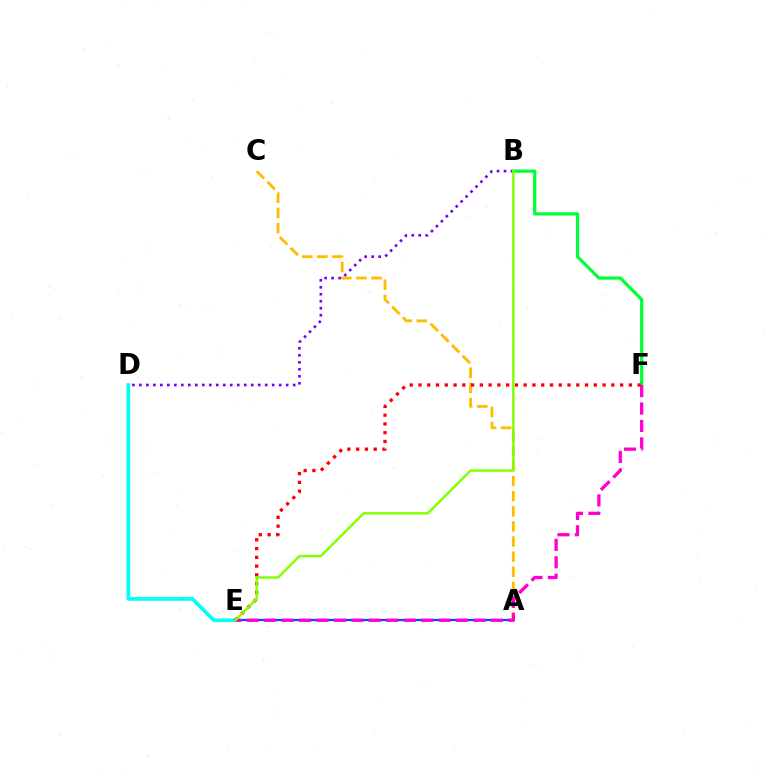{('A', 'C'): [{'color': '#ffbd00', 'line_style': 'dashed', 'thickness': 2.05}], ('B', 'F'): [{'color': '#00ff39', 'line_style': 'solid', 'thickness': 2.33}], ('D', 'E'): [{'color': '#00fff6', 'line_style': 'solid', 'thickness': 2.63}], ('B', 'D'): [{'color': '#7200ff', 'line_style': 'dotted', 'thickness': 1.9}], ('E', 'F'): [{'color': '#ff0000', 'line_style': 'dotted', 'thickness': 2.38}, {'color': '#ff00cf', 'line_style': 'dashed', 'thickness': 2.37}], ('A', 'E'): [{'color': '#004bff', 'line_style': 'solid', 'thickness': 1.61}], ('B', 'E'): [{'color': '#84ff00', 'line_style': 'solid', 'thickness': 1.76}]}